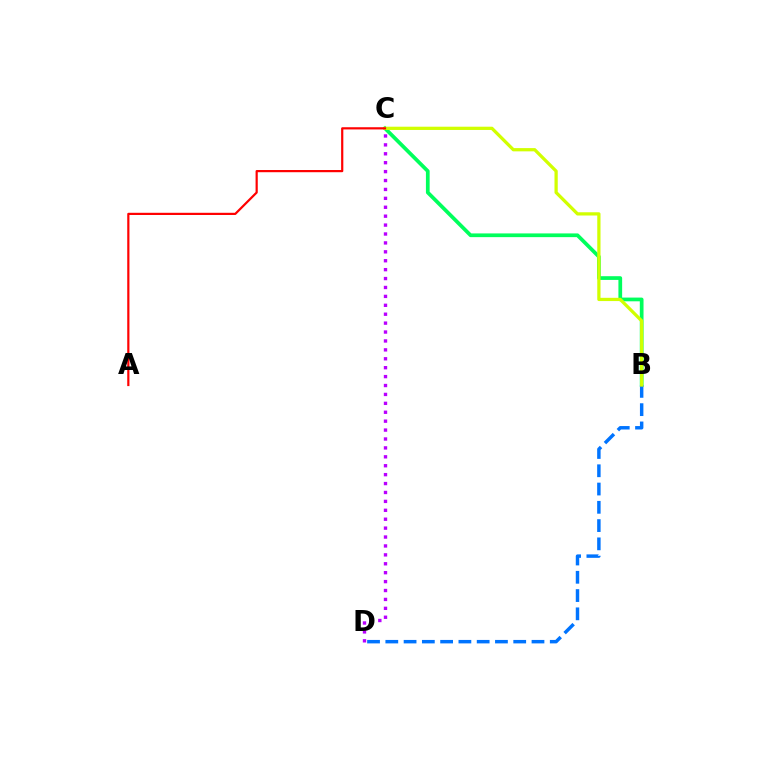{('B', 'C'): [{'color': '#00ff5c', 'line_style': 'solid', 'thickness': 2.68}, {'color': '#d1ff00', 'line_style': 'solid', 'thickness': 2.34}], ('B', 'D'): [{'color': '#0074ff', 'line_style': 'dashed', 'thickness': 2.48}], ('C', 'D'): [{'color': '#b900ff', 'line_style': 'dotted', 'thickness': 2.42}], ('A', 'C'): [{'color': '#ff0000', 'line_style': 'solid', 'thickness': 1.58}]}